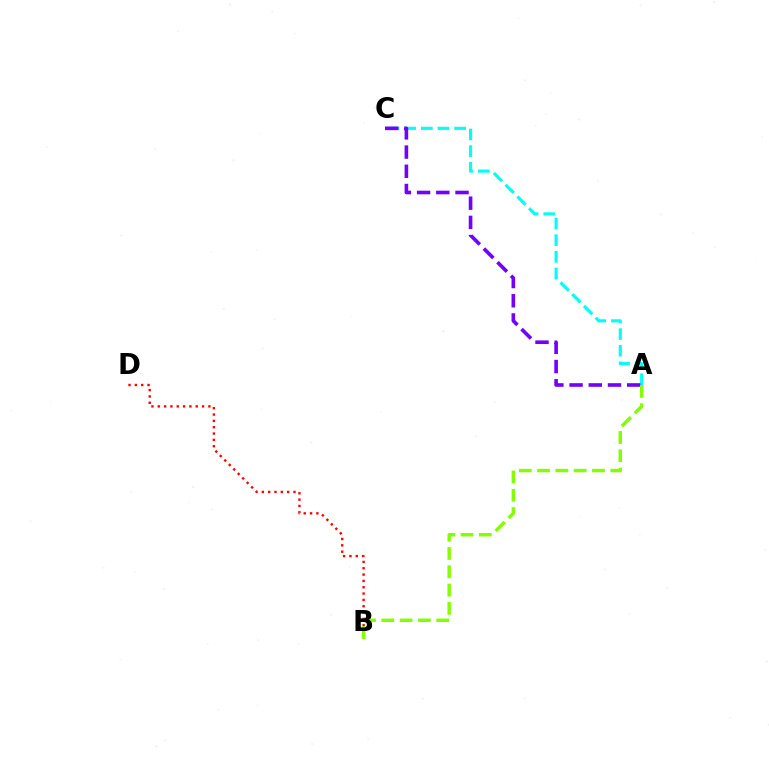{('B', 'D'): [{'color': '#ff0000', 'line_style': 'dotted', 'thickness': 1.72}], ('A', 'C'): [{'color': '#00fff6', 'line_style': 'dashed', 'thickness': 2.26}, {'color': '#7200ff', 'line_style': 'dashed', 'thickness': 2.61}], ('A', 'B'): [{'color': '#84ff00', 'line_style': 'dashed', 'thickness': 2.49}]}